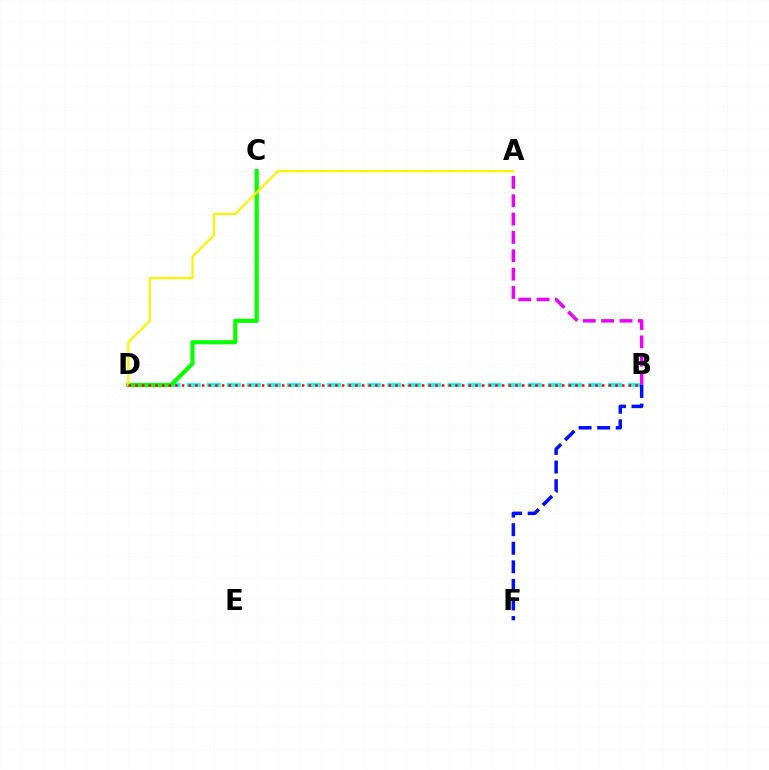{('B', 'D'): [{'color': '#00fff6', 'line_style': 'dashed', 'thickness': 2.72}, {'color': '#ff0000', 'line_style': 'dotted', 'thickness': 1.81}], ('C', 'D'): [{'color': '#08ff00', 'line_style': 'solid', 'thickness': 2.99}], ('A', 'D'): [{'color': '#fcf500', 'line_style': 'solid', 'thickness': 1.62}], ('A', 'B'): [{'color': '#ee00ff', 'line_style': 'dashed', 'thickness': 2.49}], ('B', 'F'): [{'color': '#0010ff', 'line_style': 'dashed', 'thickness': 2.52}]}